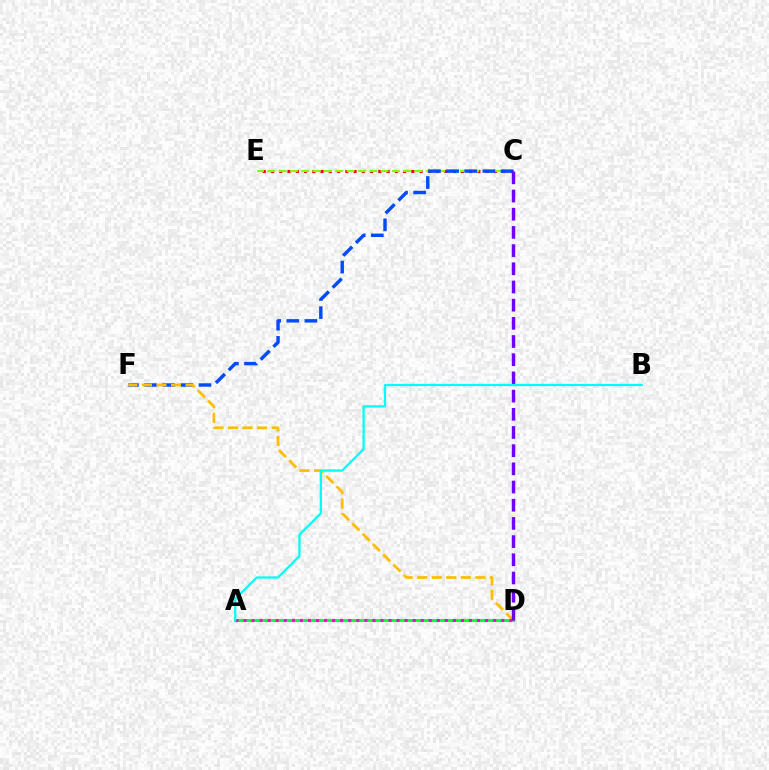{('C', 'E'): [{'color': '#ff0000', 'line_style': 'dotted', 'thickness': 2.24}, {'color': '#84ff00', 'line_style': 'dashed', 'thickness': 1.54}], ('A', 'D'): [{'color': '#00ff39', 'line_style': 'solid', 'thickness': 2.02}, {'color': '#ff00cf', 'line_style': 'dotted', 'thickness': 2.19}], ('C', 'F'): [{'color': '#004bff', 'line_style': 'dashed', 'thickness': 2.46}], ('D', 'F'): [{'color': '#ffbd00', 'line_style': 'dashed', 'thickness': 1.98}], ('C', 'D'): [{'color': '#7200ff', 'line_style': 'dashed', 'thickness': 2.47}], ('A', 'B'): [{'color': '#00fff6', 'line_style': 'solid', 'thickness': 1.63}]}